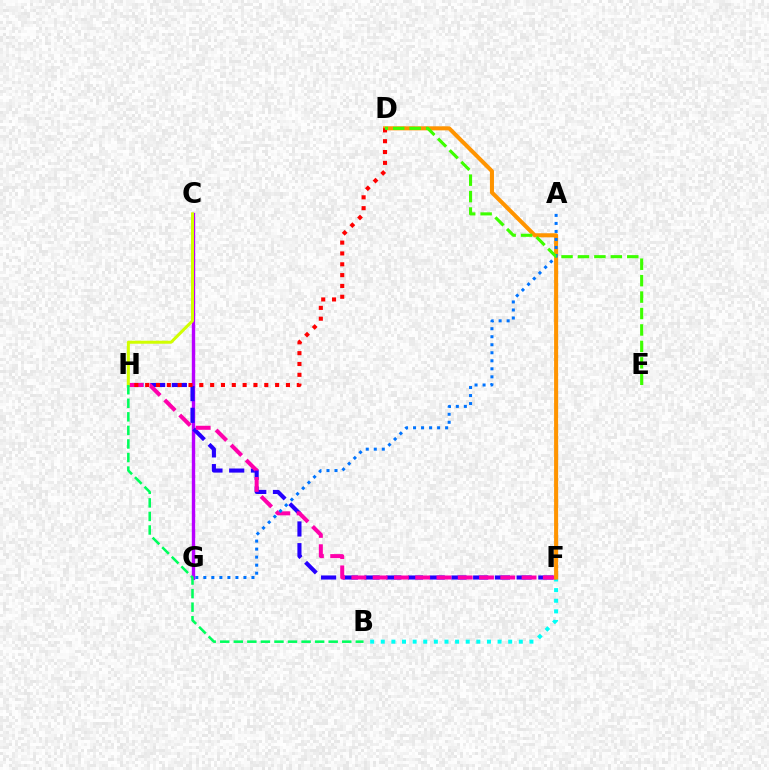{('B', 'F'): [{'color': '#00fff6', 'line_style': 'dotted', 'thickness': 2.88}], ('C', 'G'): [{'color': '#b900ff', 'line_style': 'solid', 'thickness': 2.43}], ('F', 'H'): [{'color': '#2500ff', 'line_style': 'dashed', 'thickness': 2.95}, {'color': '#ff00ac', 'line_style': 'dashed', 'thickness': 2.89}], ('C', 'H'): [{'color': '#d1ff00', 'line_style': 'solid', 'thickness': 2.17}], ('D', 'F'): [{'color': '#ff9400', 'line_style': 'solid', 'thickness': 2.91}], ('A', 'G'): [{'color': '#0074ff', 'line_style': 'dotted', 'thickness': 2.18}], ('D', 'H'): [{'color': '#ff0000', 'line_style': 'dotted', 'thickness': 2.94}], ('D', 'E'): [{'color': '#3dff00', 'line_style': 'dashed', 'thickness': 2.23}], ('B', 'H'): [{'color': '#00ff5c', 'line_style': 'dashed', 'thickness': 1.84}]}